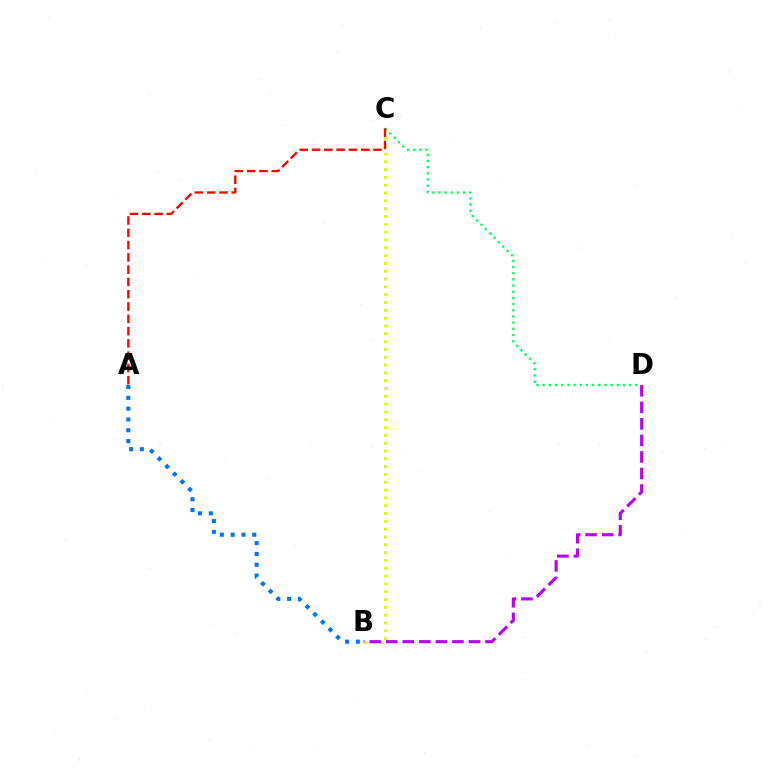{('B', 'C'): [{'color': '#d1ff00', 'line_style': 'dotted', 'thickness': 2.12}], ('C', 'D'): [{'color': '#00ff5c', 'line_style': 'dotted', 'thickness': 1.68}], ('A', 'B'): [{'color': '#0074ff', 'line_style': 'dotted', 'thickness': 2.94}], ('A', 'C'): [{'color': '#ff0000', 'line_style': 'dashed', 'thickness': 1.67}], ('B', 'D'): [{'color': '#b900ff', 'line_style': 'dashed', 'thickness': 2.25}]}